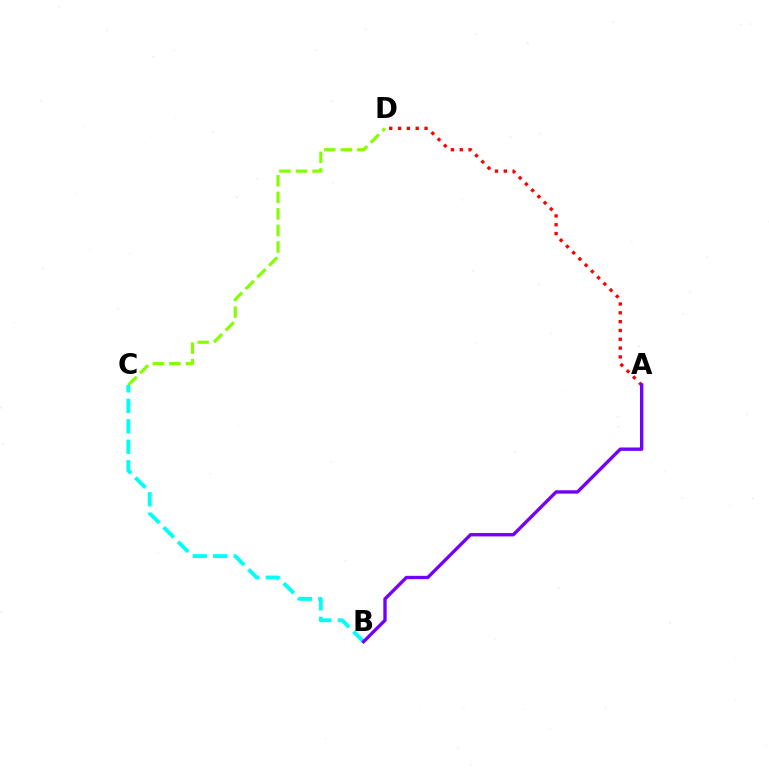{('C', 'D'): [{'color': '#84ff00', 'line_style': 'dashed', 'thickness': 2.25}], ('A', 'D'): [{'color': '#ff0000', 'line_style': 'dotted', 'thickness': 2.4}], ('B', 'C'): [{'color': '#00fff6', 'line_style': 'dashed', 'thickness': 2.78}], ('A', 'B'): [{'color': '#7200ff', 'line_style': 'solid', 'thickness': 2.41}]}